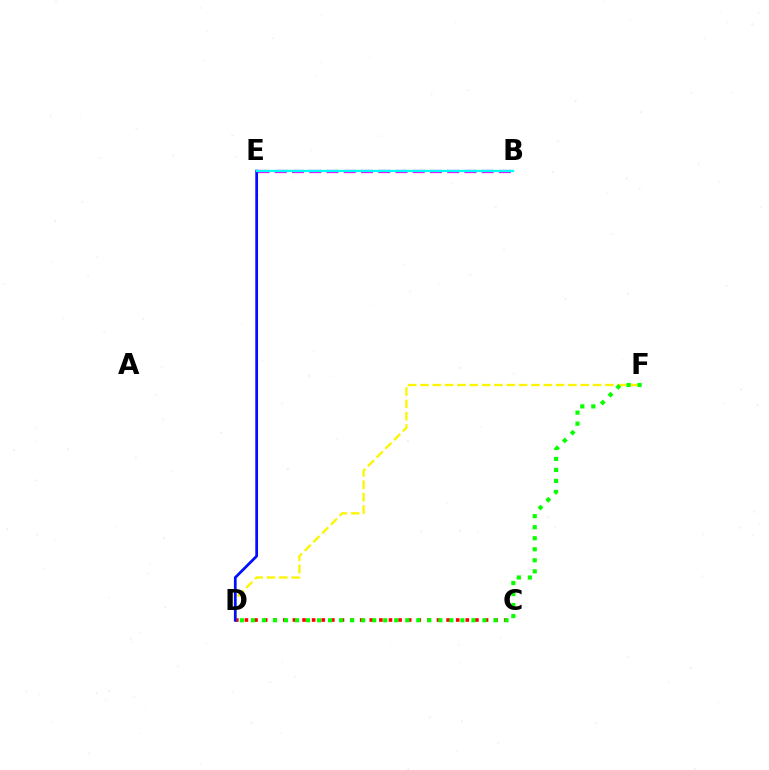{('B', 'E'): [{'color': '#ee00ff', 'line_style': 'dashed', 'thickness': 2.34}, {'color': '#00fff6', 'line_style': 'solid', 'thickness': 1.66}], ('C', 'D'): [{'color': '#ff0000', 'line_style': 'dotted', 'thickness': 2.61}], ('D', 'F'): [{'color': '#fcf500', 'line_style': 'dashed', 'thickness': 1.67}, {'color': '#08ff00', 'line_style': 'dotted', 'thickness': 3.0}], ('D', 'E'): [{'color': '#0010ff', 'line_style': 'solid', 'thickness': 1.98}]}